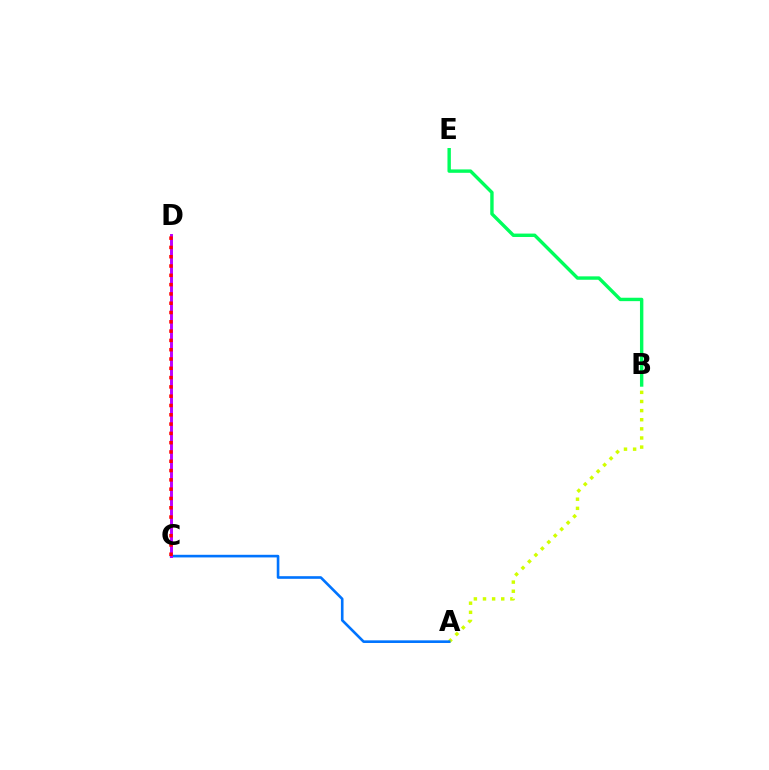{('A', 'B'): [{'color': '#d1ff00', 'line_style': 'dotted', 'thickness': 2.48}], ('A', 'C'): [{'color': '#0074ff', 'line_style': 'solid', 'thickness': 1.89}], ('B', 'E'): [{'color': '#00ff5c', 'line_style': 'solid', 'thickness': 2.45}], ('C', 'D'): [{'color': '#b900ff', 'line_style': 'solid', 'thickness': 2.12}, {'color': '#ff0000', 'line_style': 'dotted', 'thickness': 2.53}]}